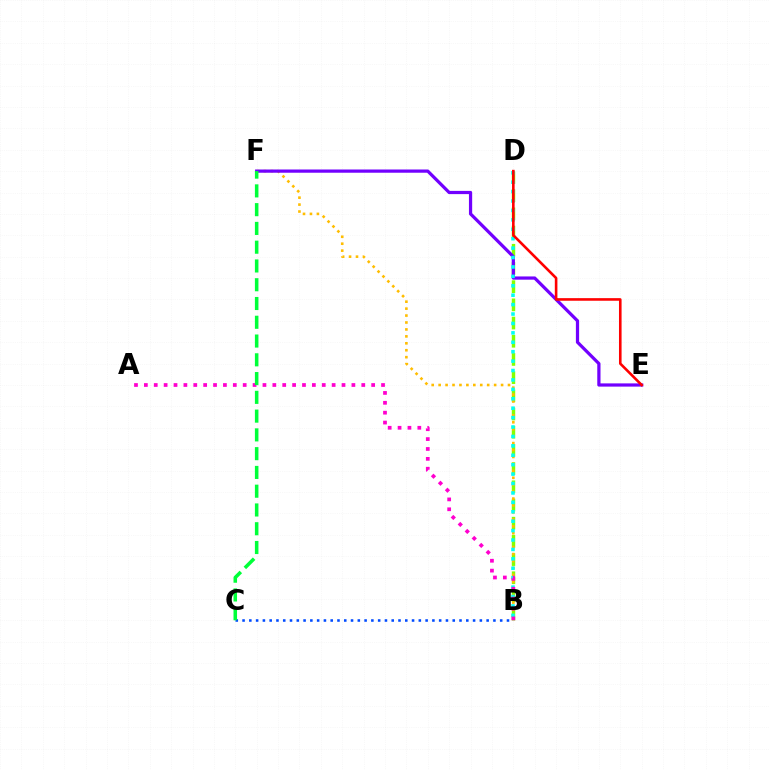{('B', 'D'): [{'color': '#84ff00', 'line_style': 'dashed', 'thickness': 2.47}, {'color': '#00fff6', 'line_style': 'dotted', 'thickness': 2.56}], ('B', 'F'): [{'color': '#ffbd00', 'line_style': 'dotted', 'thickness': 1.88}], ('B', 'C'): [{'color': '#004bff', 'line_style': 'dotted', 'thickness': 1.84}], ('E', 'F'): [{'color': '#7200ff', 'line_style': 'solid', 'thickness': 2.32}], ('D', 'E'): [{'color': '#ff0000', 'line_style': 'solid', 'thickness': 1.87}], ('A', 'B'): [{'color': '#ff00cf', 'line_style': 'dotted', 'thickness': 2.69}], ('C', 'F'): [{'color': '#00ff39', 'line_style': 'dashed', 'thickness': 2.55}]}